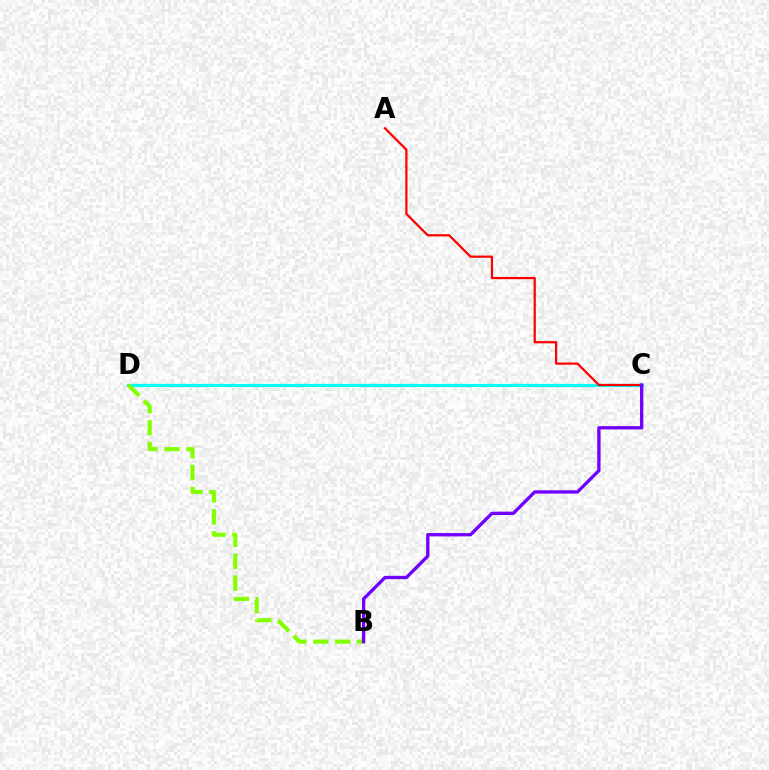{('C', 'D'): [{'color': '#00fff6', 'line_style': 'solid', 'thickness': 2.28}], ('B', 'D'): [{'color': '#84ff00', 'line_style': 'dashed', 'thickness': 2.98}], ('A', 'C'): [{'color': '#ff0000', 'line_style': 'solid', 'thickness': 1.6}], ('B', 'C'): [{'color': '#7200ff', 'line_style': 'solid', 'thickness': 2.39}]}